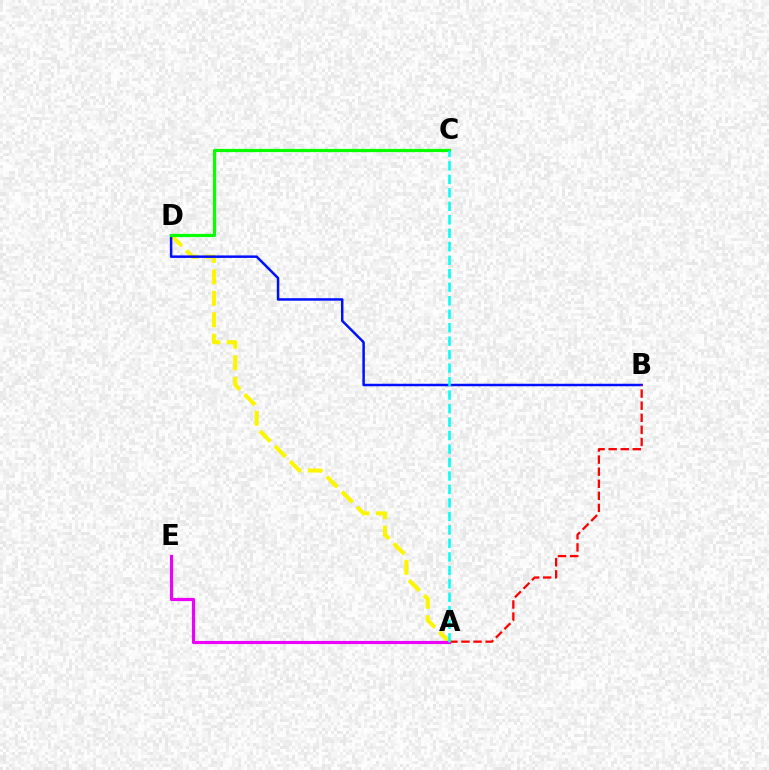{('A', 'D'): [{'color': '#fcf500', 'line_style': 'dashed', 'thickness': 2.92}], ('B', 'D'): [{'color': '#0010ff', 'line_style': 'solid', 'thickness': 1.8}], ('C', 'D'): [{'color': '#08ff00', 'line_style': 'solid', 'thickness': 2.31}], ('A', 'E'): [{'color': '#ee00ff', 'line_style': 'solid', 'thickness': 2.26}], ('A', 'B'): [{'color': '#ff0000', 'line_style': 'dashed', 'thickness': 1.64}], ('A', 'C'): [{'color': '#00fff6', 'line_style': 'dashed', 'thickness': 1.83}]}